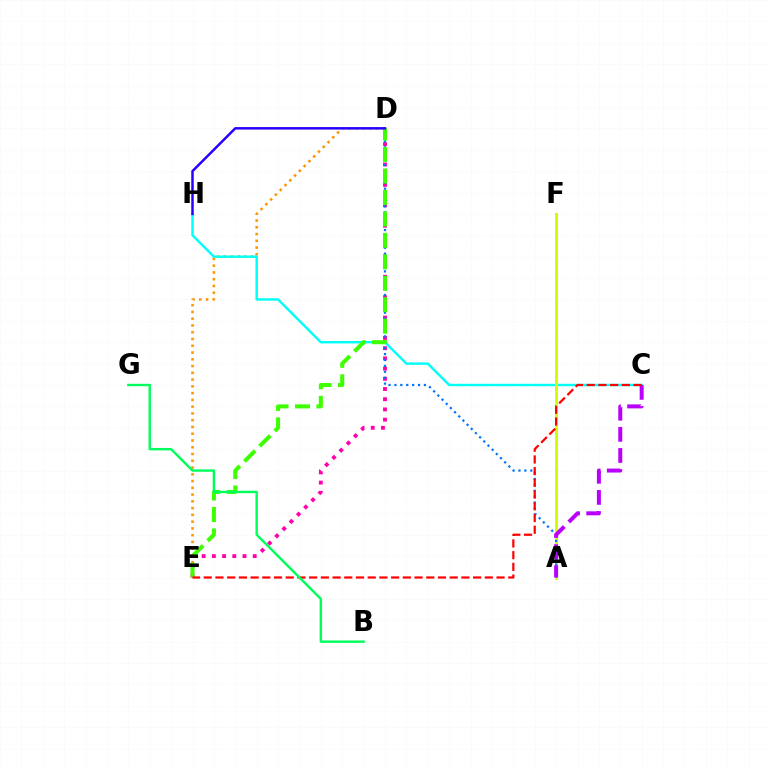{('D', 'E'): [{'color': '#ff9400', 'line_style': 'dotted', 'thickness': 1.84}, {'color': '#ff00ac', 'line_style': 'dotted', 'thickness': 2.77}, {'color': '#3dff00', 'line_style': 'dashed', 'thickness': 2.91}], ('C', 'H'): [{'color': '#00fff6', 'line_style': 'solid', 'thickness': 1.74}], ('A', 'F'): [{'color': '#d1ff00', 'line_style': 'solid', 'thickness': 2.16}], ('A', 'D'): [{'color': '#0074ff', 'line_style': 'dotted', 'thickness': 1.6}], ('A', 'C'): [{'color': '#b900ff', 'line_style': 'dashed', 'thickness': 2.87}], ('C', 'E'): [{'color': '#ff0000', 'line_style': 'dashed', 'thickness': 1.59}], ('B', 'G'): [{'color': '#00ff5c', 'line_style': 'solid', 'thickness': 1.74}], ('D', 'H'): [{'color': '#2500ff', 'line_style': 'solid', 'thickness': 1.78}]}